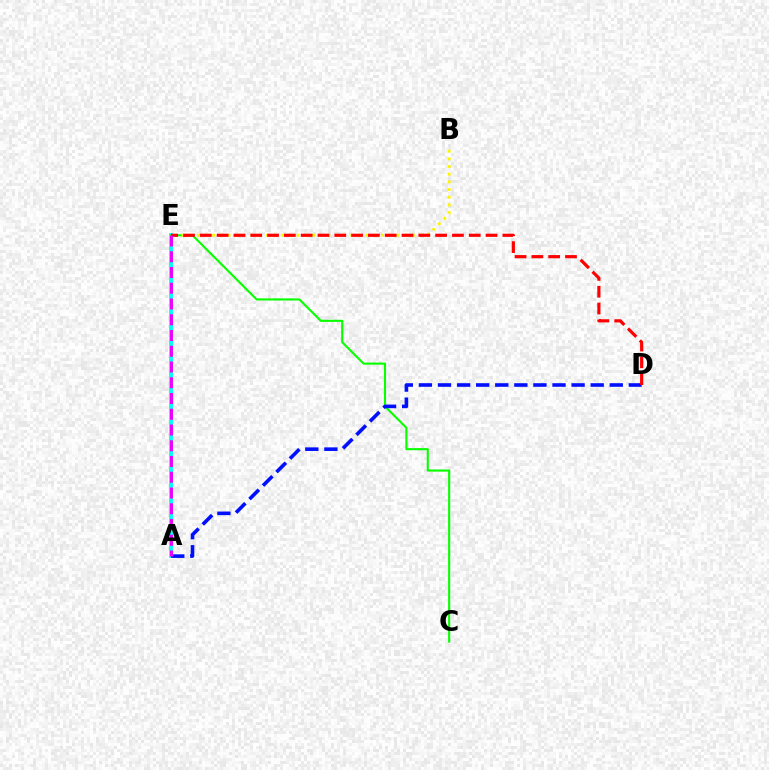{('A', 'E'): [{'color': '#00fff6', 'line_style': 'solid', 'thickness': 2.77}, {'color': '#ee00ff', 'line_style': 'dashed', 'thickness': 2.14}], ('C', 'E'): [{'color': '#08ff00', 'line_style': 'solid', 'thickness': 1.52}], ('B', 'E'): [{'color': '#fcf500', 'line_style': 'dotted', 'thickness': 2.09}], ('A', 'D'): [{'color': '#0010ff', 'line_style': 'dashed', 'thickness': 2.59}], ('D', 'E'): [{'color': '#ff0000', 'line_style': 'dashed', 'thickness': 2.28}]}